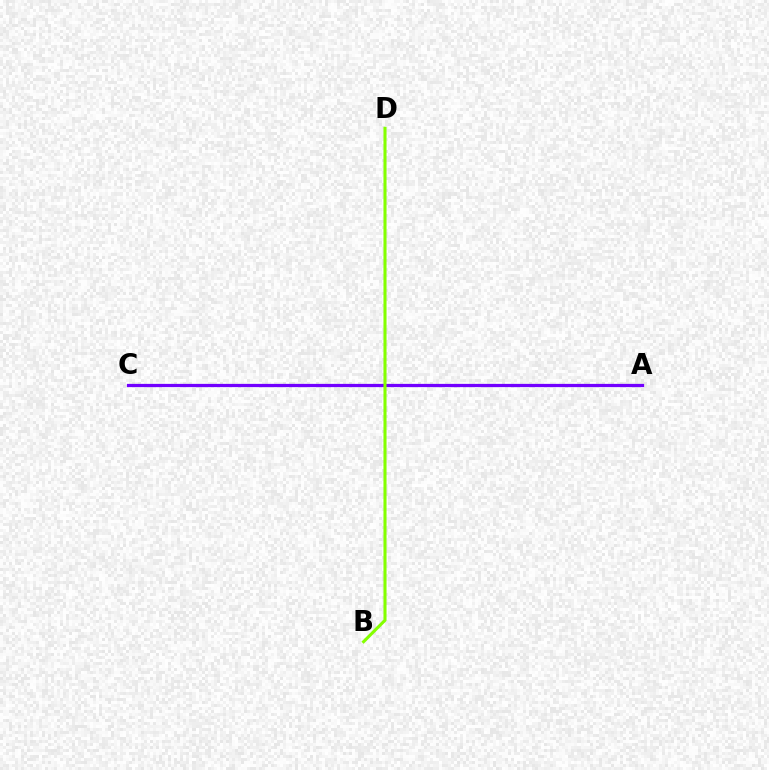{('A', 'C'): [{'color': '#ff0000', 'line_style': 'dashed', 'thickness': 1.98}, {'color': '#00fff6', 'line_style': 'solid', 'thickness': 1.86}, {'color': '#7200ff', 'line_style': 'solid', 'thickness': 2.33}], ('B', 'D'): [{'color': '#84ff00', 'line_style': 'solid', 'thickness': 2.21}]}